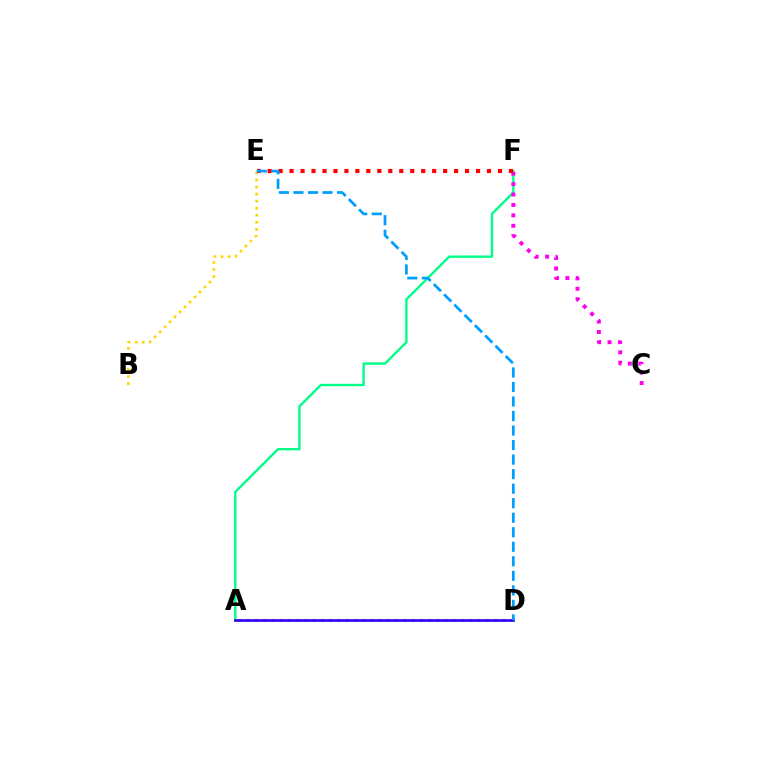{('A', 'D'): [{'color': '#4fff00', 'line_style': 'dotted', 'thickness': 2.24}, {'color': '#3700ff', 'line_style': 'solid', 'thickness': 1.92}], ('B', 'E'): [{'color': '#ffd500', 'line_style': 'dotted', 'thickness': 1.91}], ('A', 'F'): [{'color': '#00ff86', 'line_style': 'solid', 'thickness': 1.71}], ('C', 'F'): [{'color': '#ff00ed', 'line_style': 'dotted', 'thickness': 2.83}], ('E', 'F'): [{'color': '#ff0000', 'line_style': 'dotted', 'thickness': 2.98}], ('D', 'E'): [{'color': '#009eff', 'line_style': 'dashed', 'thickness': 1.97}]}